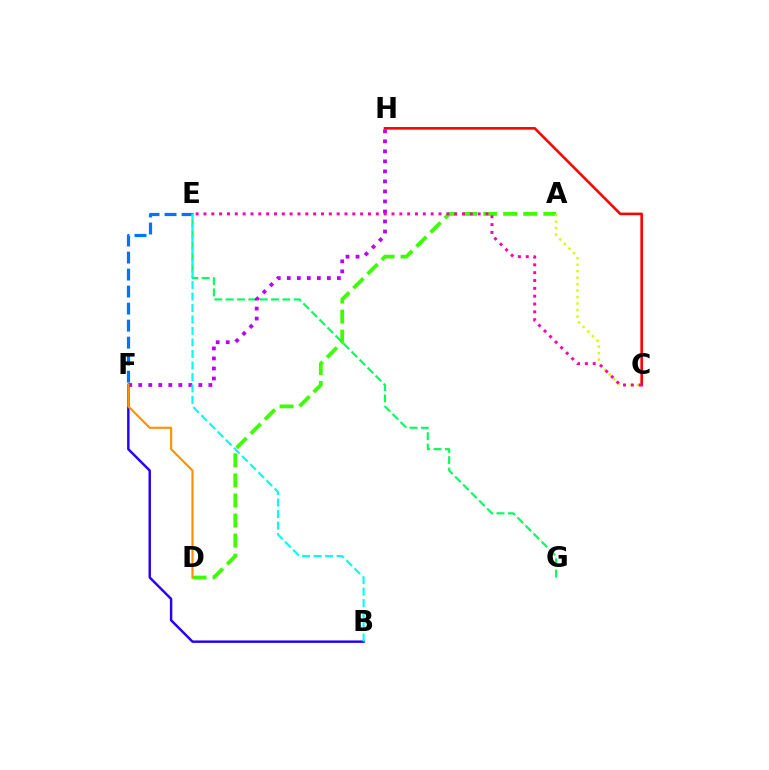{('C', 'H'): [{'color': '#ff0000', 'line_style': 'solid', 'thickness': 1.87}], ('E', 'F'): [{'color': '#0074ff', 'line_style': 'dashed', 'thickness': 2.31}], ('A', 'D'): [{'color': '#3dff00', 'line_style': 'dashed', 'thickness': 2.72}], ('B', 'F'): [{'color': '#2500ff', 'line_style': 'solid', 'thickness': 1.76}], ('E', 'G'): [{'color': '#00ff5c', 'line_style': 'dashed', 'thickness': 1.54}], ('F', 'H'): [{'color': '#b900ff', 'line_style': 'dotted', 'thickness': 2.72}], ('B', 'E'): [{'color': '#00fff6', 'line_style': 'dashed', 'thickness': 1.56}], ('D', 'F'): [{'color': '#ff9400', 'line_style': 'solid', 'thickness': 1.57}], ('A', 'C'): [{'color': '#d1ff00', 'line_style': 'dotted', 'thickness': 1.76}], ('C', 'E'): [{'color': '#ff00ac', 'line_style': 'dotted', 'thickness': 2.13}]}